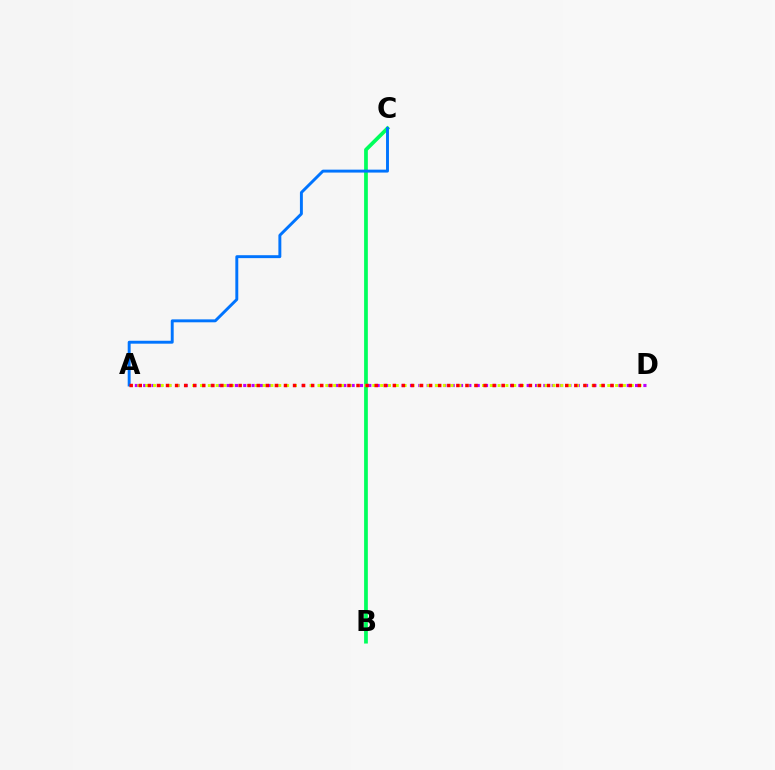{('A', 'D'): [{'color': '#b900ff', 'line_style': 'dotted', 'thickness': 2.27}, {'color': '#d1ff00', 'line_style': 'dotted', 'thickness': 2.13}, {'color': '#ff0000', 'line_style': 'dotted', 'thickness': 2.47}], ('B', 'C'): [{'color': '#00ff5c', 'line_style': 'solid', 'thickness': 2.69}], ('A', 'C'): [{'color': '#0074ff', 'line_style': 'solid', 'thickness': 2.11}]}